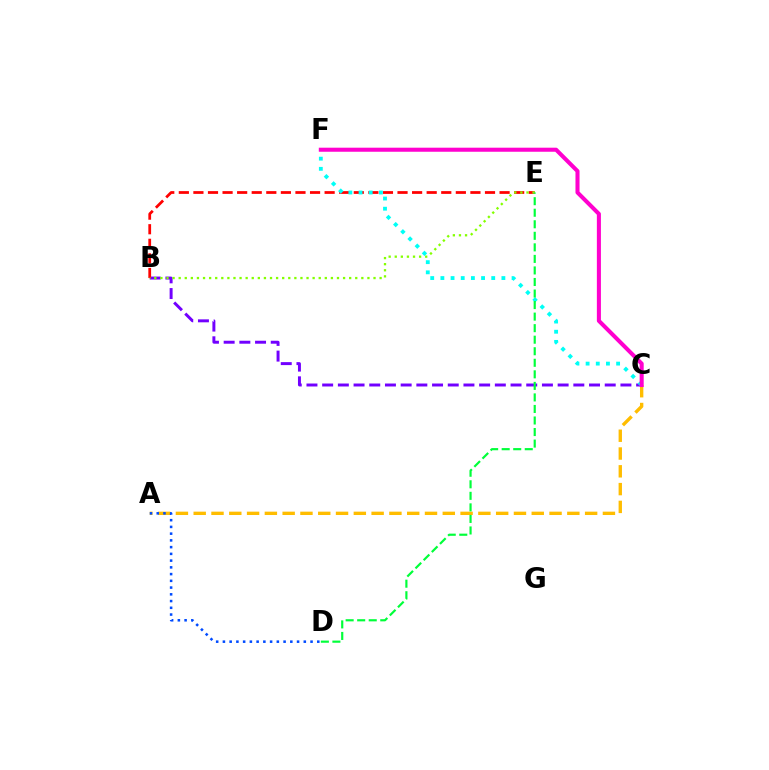{('A', 'C'): [{'color': '#ffbd00', 'line_style': 'dashed', 'thickness': 2.42}], ('B', 'C'): [{'color': '#7200ff', 'line_style': 'dashed', 'thickness': 2.13}], ('B', 'E'): [{'color': '#ff0000', 'line_style': 'dashed', 'thickness': 1.98}, {'color': '#84ff00', 'line_style': 'dotted', 'thickness': 1.65}], ('C', 'F'): [{'color': '#00fff6', 'line_style': 'dotted', 'thickness': 2.76}, {'color': '#ff00cf', 'line_style': 'solid', 'thickness': 2.92}], ('D', 'E'): [{'color': '#00ff39', 'line_style': 'dashed', 'thickness': 1.57}], ('A', 'D'): [{'color': '#004bff', 'line_style': 'dotted', 'thickness': 1.83}]}